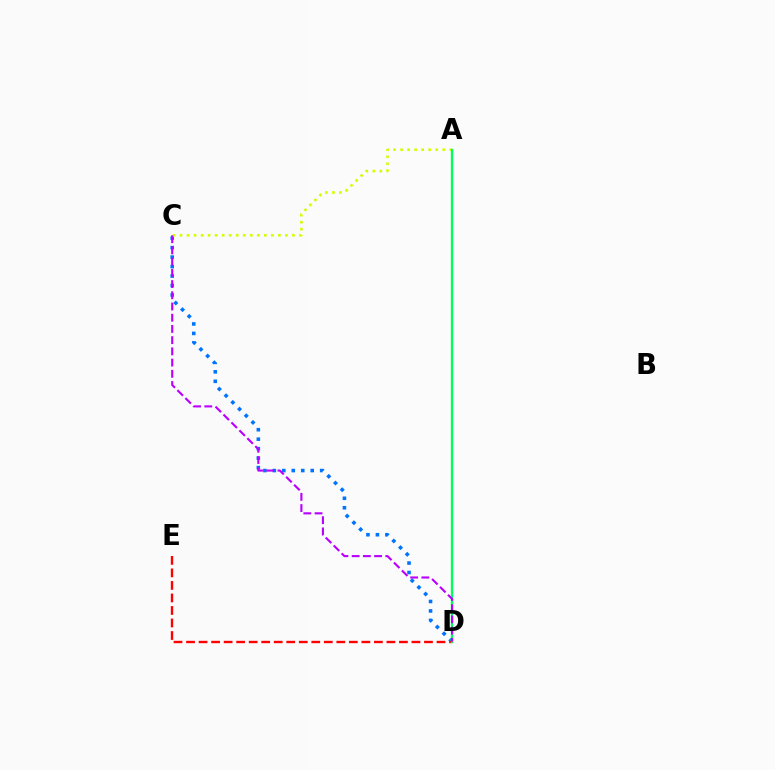{('C', 'D'): [{'color': '#0074ff', 'line_style': 'dotted', 'thickness': 2.57}, {'color': '#b900ff', 'line_style': 'dashed', 'thickness': 1.52}], ('A', 'C'): [{'color': '#d1ff00', 'line_style': 'dotted', 'thickness': 1.91}], ('D', 'E'): [{'color': '#ff0000', 'line_style': 'dashed', 'thickness': 1.7}], ('A', 'D'): [{'color': '#00ff5c', 'line_style': 'solid', 'thickness': 1.69}]}